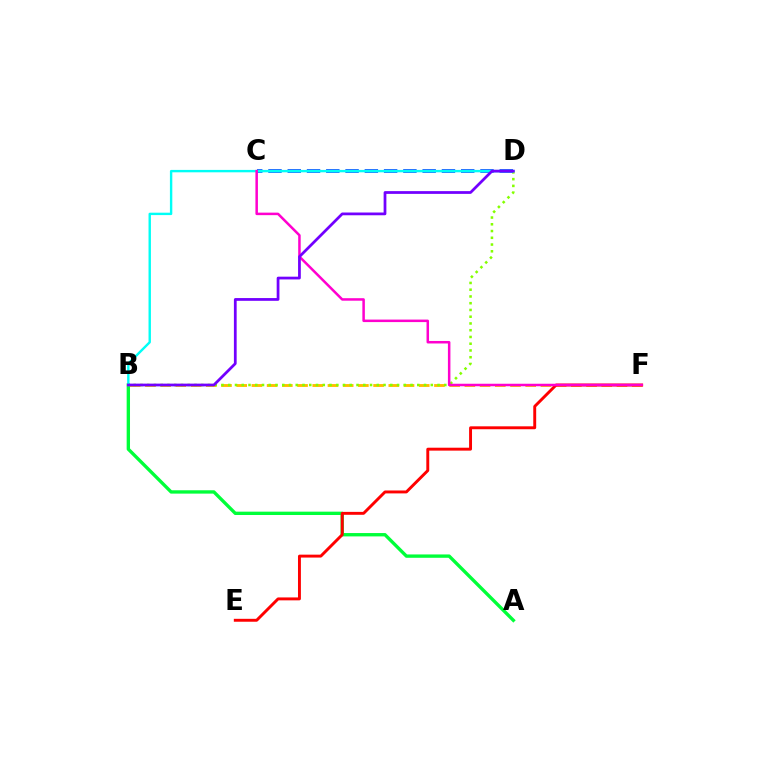{('A', 'B'): [{'color': '#00ff39', 'line_style': 'solid', 'thickness': 2.41}], ('B', 'F'): [{'color': '#ffbd00', 'line_style': 'dashed', 'thickness': 2.07}], ('E', 'F'): [{'color': '#ff0000', 'line_style': 'solid', 'thickness': 2.1}], ('B', 'D'): [{'color': '#84ff00', 'line_style': 'dotted', 'thickness': 1.83}, {'color': '#00fff6', 'line_style': 'solid', 'thickness': 1.73}, {'color': '#7200ff', 'line_style': 'solid', 'thickness': 1.98}], ('C', 'D'): [{'color': '#004bff', 'line_style': 'dashed', 'thickness': 2.62}], ('C', 'F'): [{'color': '#ff00cf', 'line_style': 'solid', 'thickness': 1.81}]}